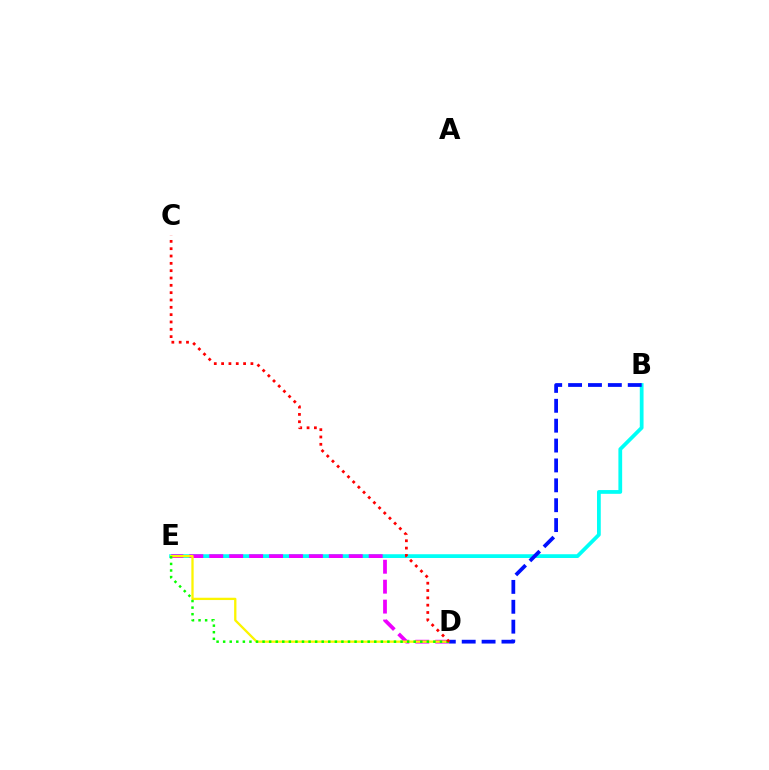{('B', 'E'): [{'color': '#00fff6', 'line_style': 'solid', 'thickness': 2.71}], ('D', 'E'): [{'color': '#ee00ff', 'line_style': 'dashed', 'thickness': 2.71}, {'color': '#fcf500', 'line_style': 'solid', 'thickness': 1.66}, {'color': '#08ff00', 'line_style': 'dotted', 'thickness': 1.79}], ('B', 'D'): [{'color': '#0010ff', 'line_style': 'dashed', 'thickness': 2.7}], ('C', 'D'): [{'color': '#ff0000', 'line_style': 'dotted', 'thickness': 1.99}]}